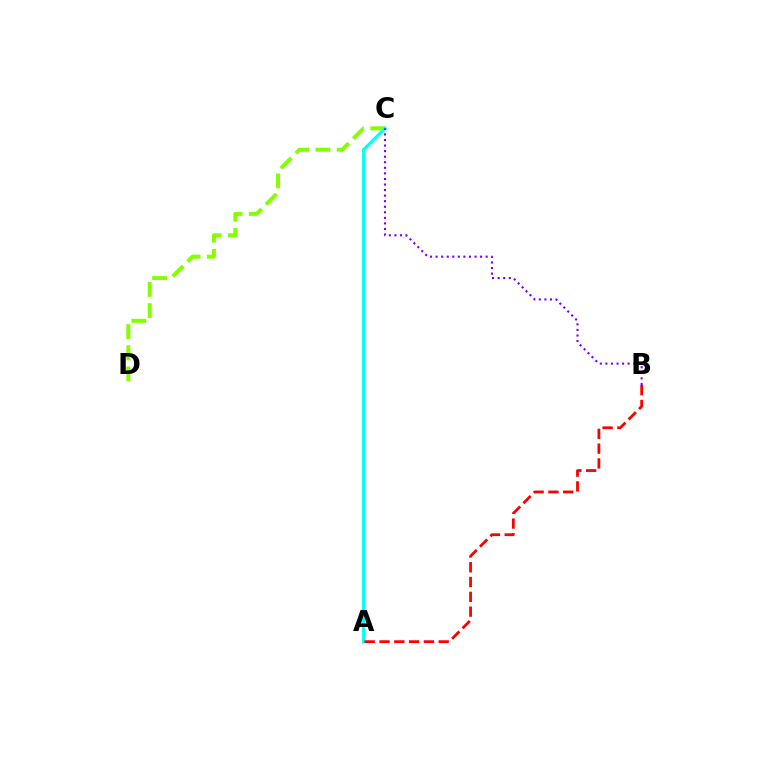{('C', 'D'): [{'color': '#84ff00', 'line_style': 'dashed', 'thickness': 2.88}], ('A', 'C'): [{'color': '#00fff6', 'line_style': 'solid', 'thickness': 2.24}], ('B', 'C'): [{'color': '#7200ff', 'line_style': 'dotted', 'thickness': 1.51}], ('A', 'B'): [{'color': '#ff0000', 'line_style': 'dashed', 'thickness': 2.01}]}